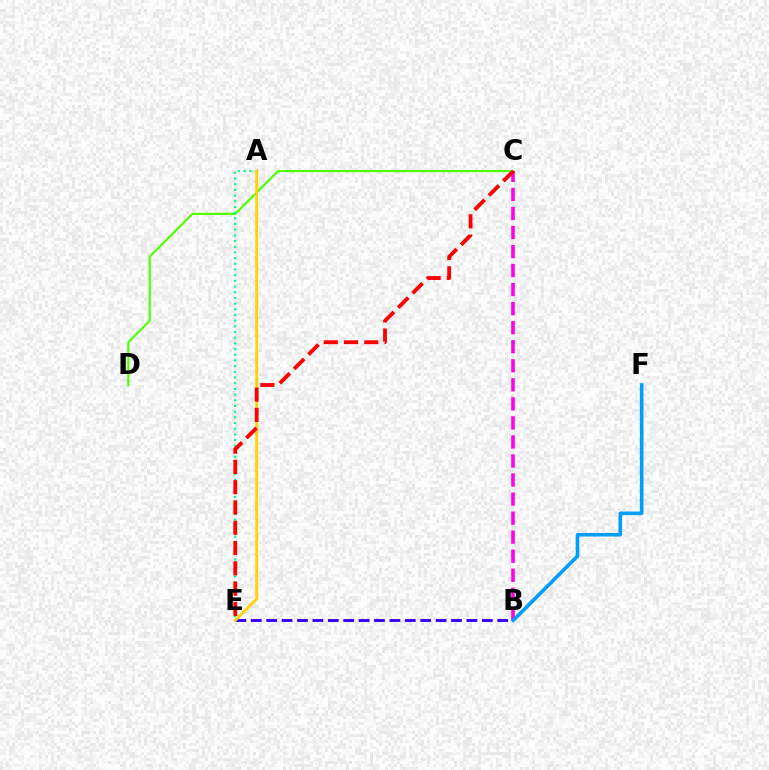{('B', 'E'): [{'color': '#3700ff', 'line_style': 'dashed', 'thickness': 2.09}], ('C', 'D'): [{'color': '#4fff00', 'line_style': 'solid', 'thickness': 1.56}], ('A', 'E'): [{'color': '#00ff86', 'line_style': 'dotted', 'thickness': 1.54}, {'color': '#ffd500', 'line_style': 'solid', 'thickness': 2.04}], ('B', 'C'): [{'color': '#ff00ed', 'line_style': 'dashed', 'thickness': 2.59}], ('C', 'E'): [{'color': '#ff0000', 'line_style': 'dashed', 'thickness': 2.76}], ('B', 'F'): [{'color': '#009eff', 'line_style': 'solid', 'thickness': 2.59}]}